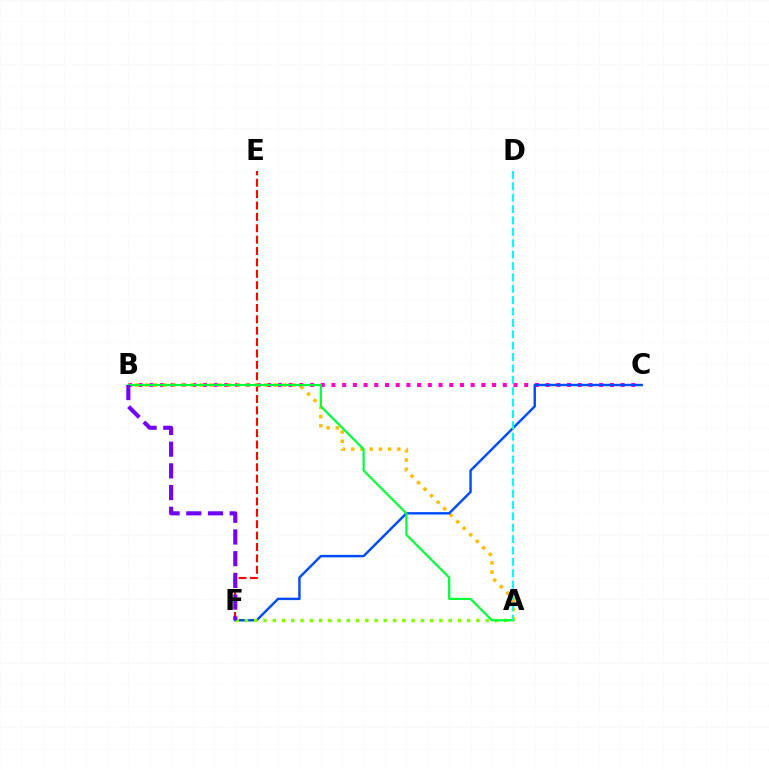{('B', 'C'): [{'color': '#ff00cf', 'line_style': 'dotted', 'thickness': 2.91}], ('E', 'F'): [{'color': '#ff0000', 'line_style': 'dashed', 'thickness': 1.55}], ('A', 'B'): [{'color': '#ffbd00', 'line_style': 'dotted', 'thickness': 2.5}, {'color': '#00ff39', 'line_style': 'solid', 'thickness': 1.58}], ('C', 'F'): [{'color': '#004bff', 'line_style': 'solid', 'thickness': 1.75}], ('A', 'F'): [{'color': '#84ff00', 'line_style': 'dotted', 'thickness': 2.51}], ('B', 'F'): [{'color': '#7200ff', 'line_style': 'dashed', 'thickness': 2.95}], ('A', 'D'): [{'color': '#00fff6', 'line_style': 'dashed', 'thickness': 1.55}]}